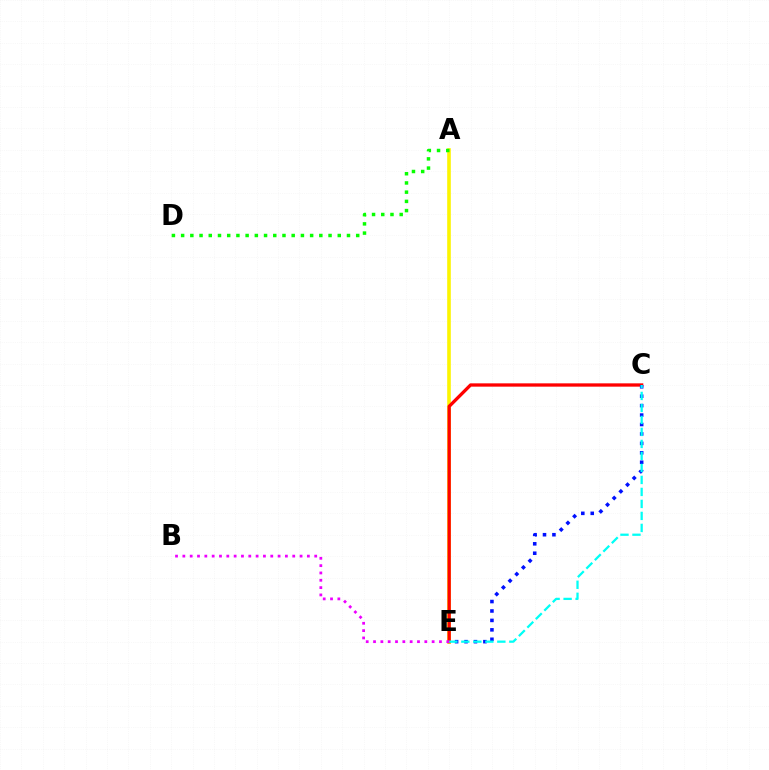{('A', 'E'): [{'color': '#fcf500', 'line_style': 'solid', 'thickness': 2.6}], ('C', 'E'): [{'color': '#ff0000', 'line_style': 'solid', 'thickness': 2.38}, {'color': '#0010ff', 'line_style': 'dotted', 'thickness': 2.56}, {'color': '#00fff6', 'line_style': 'dashed', 'thickness': 1.63}], ('B', 'E'): [{'color': '#ee00ff', 'line_style': 'dotted', 'thickness': 1.99}], ('A', 'D'): [{'color': '#08ff00', 'line_style': 'dotted', 'thickness': 2.5}]}